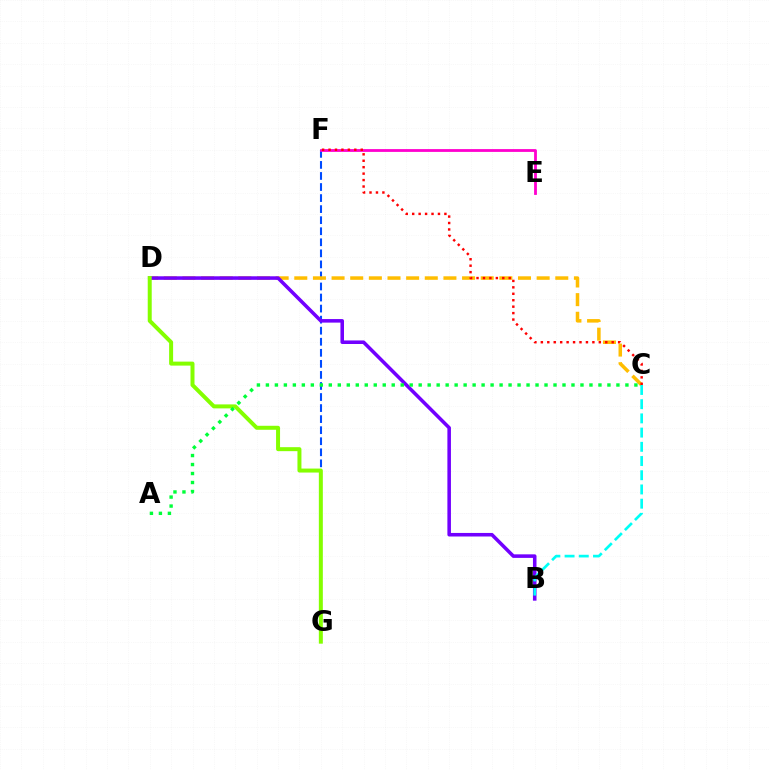{('F', 'G'): [{'color': '#004bff', 'line_style': 'dashed', 'thickness': 1.5}], ('C', 'D'): [{'color': '#ffbd00', 'line_style': 'dashed', 'thickness': 2.53}], ('E', 'F'): [{'color': '#ff00cf', 'line_style': 'solid', 'thickness': 2.02}], ('B', 'D'): [{'color': '#7200ff', 'line_style': 'solid', 'thickness': 2.56}], ('D', 'G'): [{'color': '#84ff00', 'line_style': 'solid', 'thickness': 2.87}], ('C', 'F'): [{'color': '#ff0000', 'line_style': 'dotted', 'thickness': 1.75}], ('A', 'C'): [{'color': '#00ff39', 'line_style': 'dotted', 'thickness': 2.44}], ('B', 'C'): [{'color': '#00fff6', 'line_style': 'dashed', 'thickness': 1.93}]}